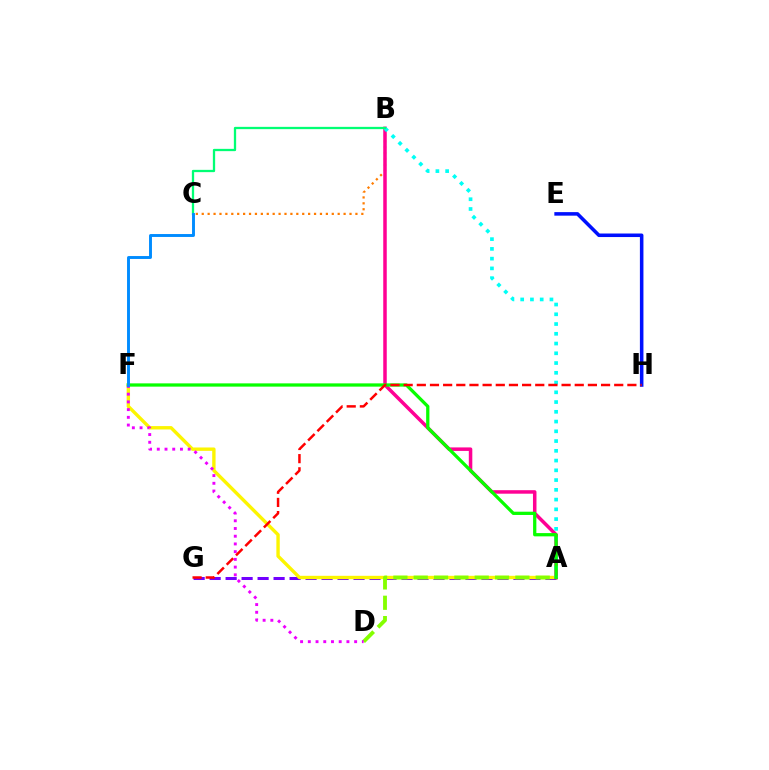{('B', 'C'): [{'color': '#ff7c00', 'line_style': 'dotted', 'thickness': 1.61}, {'color': '#00ff74', 'line_style': 'solid', 'thickness': 1.65}], ('A', 'G'): [{'color': '#7200ff', 'line_style': 'dashed', 'thickness': 2.17}], ('A', 'F'): [{'color': '#fcf500', 'line_style': 'solid', 'thickness': 2.43}, {'color': '#08ff00', 'line_style': 'solid', 'thickness': 2.35}], ('A', 'D'): [{'color': '#84ff00', 'line_style': 'dashed', 'thickness': 2.76}], ('A', 'B'): [{'color': '#ff0094', 'line_style': 'solid', 'thickness': 2.53}, {'color': '#00fff6', 'line_style': 'dotted', 'thickness': 2.65}], ('E', 'H'): [{'color': '#0010ff', 'line_style': 'solid', 'thickness': 2.55}], ('D', 'F'): [{'color': '#ee00ff', 'line_style': 'dotted', 'thickness': 2.1}], ('C', 'F'): [{'color': '#008cff', 'line_style': 'solid', 'thickness': 2.1}], ('G', 'H'): [{'color': '#ff0000', 'line_style': 'dashed', 'thickness': 1.79}]}